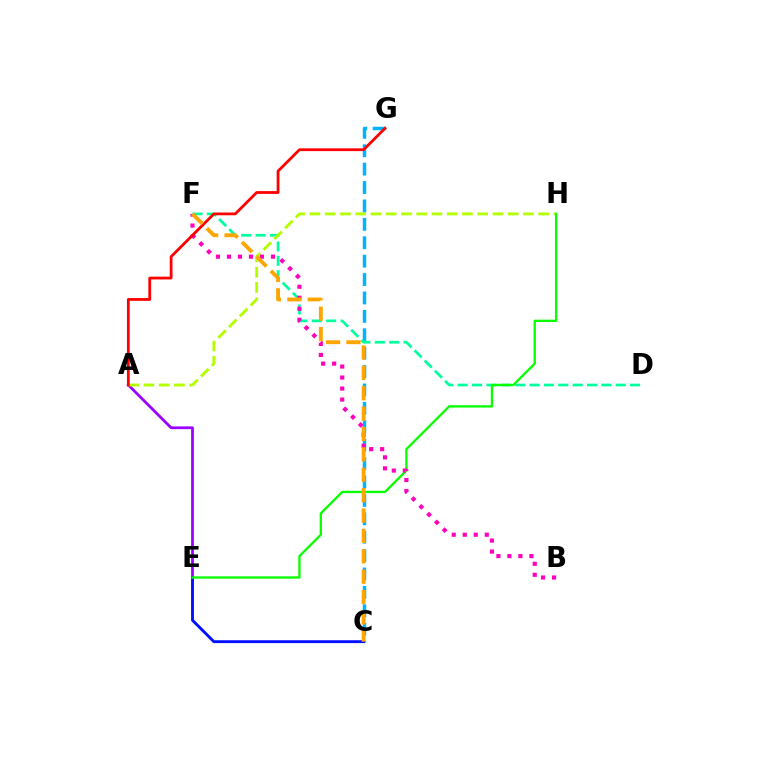{('A', 'E'): [{'color': '#9b00ff', 'line_style': 'solid', 'thickness': 1.99}], ('C', 'G'): [{'color': '#00b5ff', 'line_style': 'dashed', 'thickness': 2.5}], ('D', 'F'): [{'color': '#00ff9d', 'line_style': 'dashed', 'thickness': 1.95}], ('A', 'H'): [{'color': '#b3ff00', 'line_style': 'dashed', 'thickness': 2.07}], ('C', 'E'): [{'color': '#0010ff', 'line_style': 'solid', 'thickness': 2.07}], ('E', 'H'): [{'color': '#08ff00', 'line_style': 'solid', 'thickness': 1.67}], ('B', 'F'): [{'color': '#ff00bd', 'line_style': 'dotted', 'thickness': 2.99}], ('A', 'G'): [{'color': '#ff0000', 'line_style': 'solid', 'thickness': 2.01}], ('C', 'F'): [{'color': '#ffa500', 'line_style': 'dashed', 'thickness': 2.77}]}